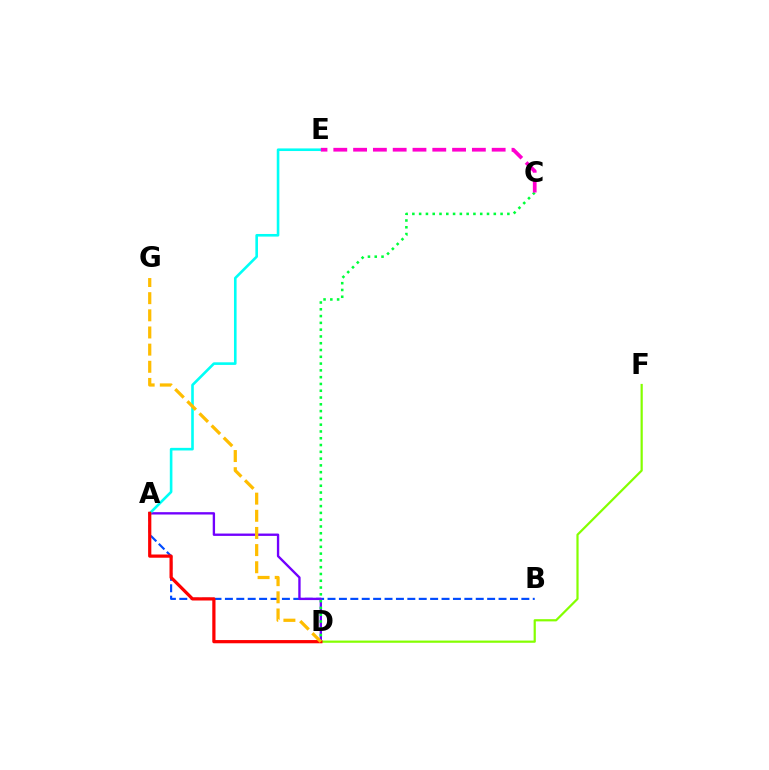{('A', 'B'): [{'color': '#004bff', 'line_style': 'dashed', 'thickness': 1.55}], ('D', 'F'): [{'color': '#84ff00', 'line_style': 'solid', 'thickness': 1.59}], ('A', 'D'): [{'color': '#7200ff', 'line_style': 'solid', 'thickness': 1.69}, {'color': '#ff0000', 'line_style': 'solid', 'thickness': 2.32}], ('A', 'E'): [{'color': '#00fff6', 'line_style': 'solid', 'thickness': 1.88}], ('C', 'D'): [{'color': '#00ff39', 'line_style': 'dotted', 'thickness': 1.84}], ('C', 'E'): [{'color': '#ff00cf', 'line_style': 'dashed', 'thickness': 2.69}], ('D', 'G'): [{'color': '#ffbd00', 'line_style': 'dashed', 'thickness': 2.33}]}